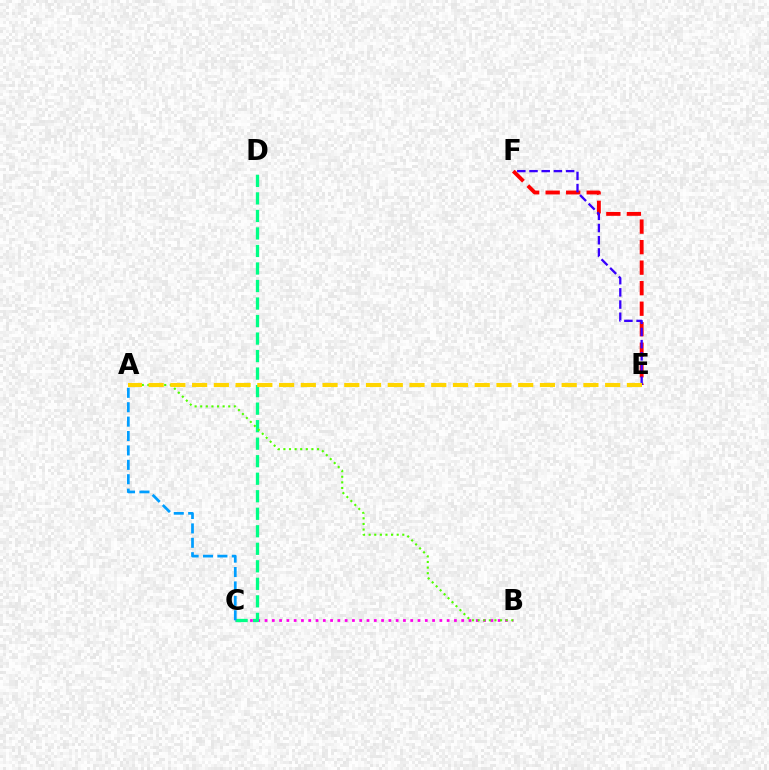{('E', 'F'): [{'color': '#ff0000', 'line_style': 'dashed', 'thickness': 2.79}, {'color': '#3700ff', 'line_style': 'dashed', 'thickness': 1.66}], ('B', 'C'): [{'color': '#ff00ed', 'line_style': 'dotted', 'thickness': 1.98}], ('C', 'D'): [{'color': '#00ff86', 'line_style': 'dashed', 'thickness': 2.38}], ('A', 'B'): [{'color': '#4fff00', 'line_style': 'dotted', 'thickness': 1.52}], ('A', 'C'): [{'color': '#009eff', 'line_style': 'dashed', 'thickness': 1.96}], ('A', 'E'): [{'color': '#ffd500', 'line_style': 'dashed', 'thickness': 2.95}]}